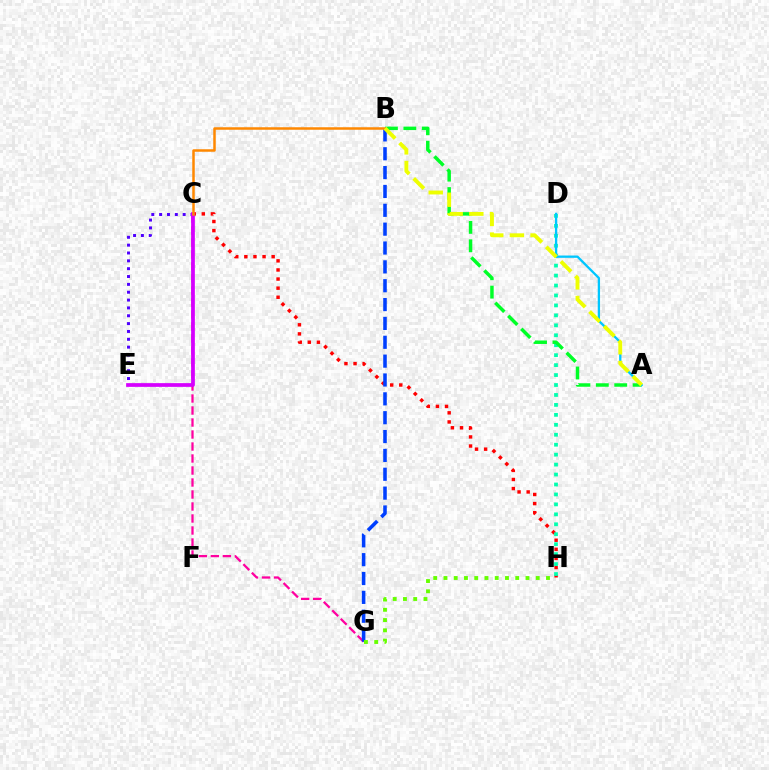{('C', 'E'): [{'color': '#4f00ff', 'line_style': 'dotted', 'thickness': 2.13}, {'color': '#d600ff', 'line_style': 'solid', 'thickness': 2.68}], ('C', 'G'): [{'color': '#ff00a0', 'line_style': 'dashed', 'thickness': 1.63}], ('C', 'H'): [{'color': '#ff0000', 'line_style': 'dotted', 'thickness': 2.47}], ('B', 'G'): [{'color': '#003fff', 'line_style': 'dashed', 'thickness': 2.56}], ('D', 'H'): [{'color': '#00ffaf', 'line_style': 'dotted', 'thickness': 2.7}], ('A', 'B'): [{'color': '#00ff27', 'line_style': 'dashed', 'thickness': 2.5}, {'color': '#eeff00', 'line_style': 'dashed', 'thickness': 2.81}], ('A', 'D'): [{'color': '#00c7ff', 'line_style': 'solid', 'thickness': 1.65}], ('B', 'C'): [{'color': '#ff8800', 'line_style': 'solid', 'thickness': 1.8}], ('G', 'H'): [{'color': '#66ff00', 'line_style': 'dotted', 'thickness': 2.79}]}